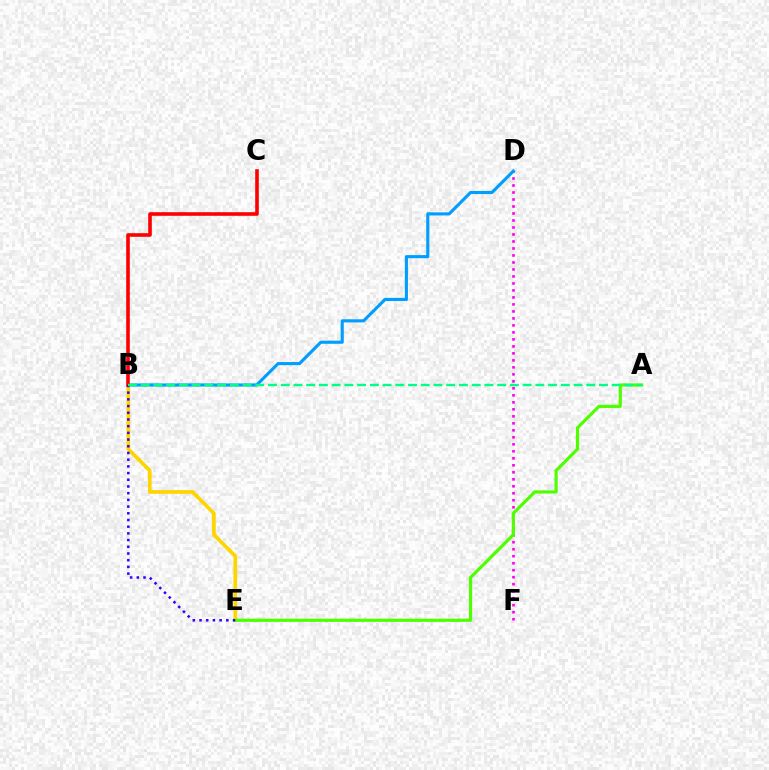{('D', 'F'): [{'color': '#ff00ed', 'line_style': 'dotted', 'thickness': 1.9}], ('B', 'D'): [{'color': '#009eff', 'line_style': 'solid', 'thickness': 2.25}], ('B', 'E'): [{'color': '#ffd500', 'line_style': 'solid', 'thickness': 2.67}, {'color': '#3700ff', 'line_style': 'dotted', 'thickness': 1.82}], ('B', 'C'): [{'color': '#ff0000', 'line_style': 'solid', 'thickness': 2.6}], ('A', 'E'): [{'color': '#4fff00', 'line_style': 'solid', 'thickness': 2.28}], ('A', 'B'): [{'color': '#00ff86', 'line_style': 'dashed', 'thickness': 1.73}]}